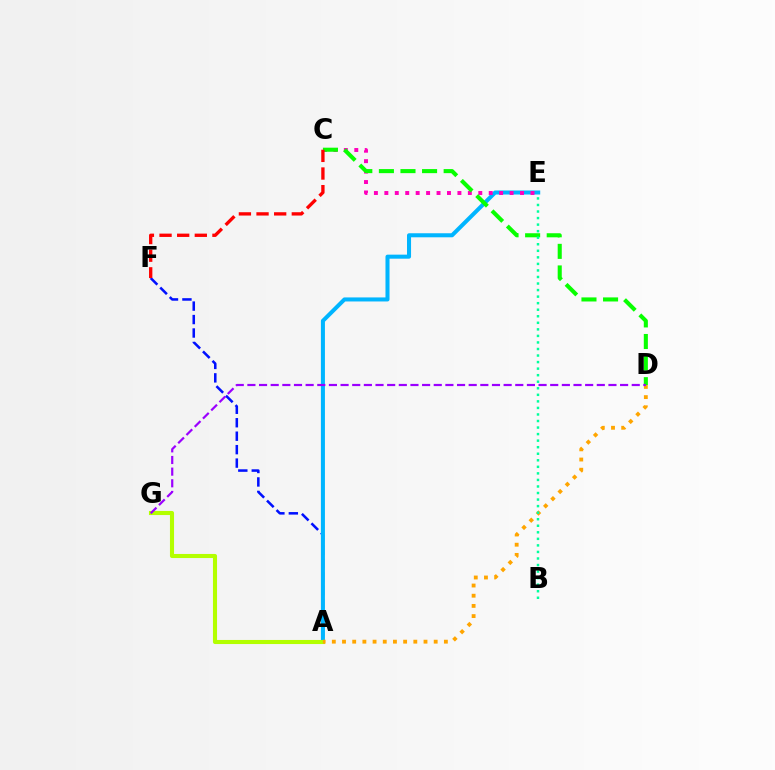{('A', 'F'): [{'color': '#0010ff', 'line_style': 'dashed', 'thickness': 1.83}], ('A', 'E'): [{'color': '#00b5ff', 'line_style': 'solid', 'thickness': 2.91}], ('A', 'G'): [{'color': '#b3ff00', 'line_style': 'solid', 'thickness': 2.94}], ('C', 'E'): [{'color': '#ff00bd', 'line_style': 'dotted', 'thickness': 2.84}], ('C', 'D'): [{'color': '#08ff00', 'line_style': 'dashed', 'thickness': 2.93}], ('A', 'D'): [{'color': '#ffa500', 'line_style': 'dotted', 'thickness': 2.77}], ('C', 'F'): [{'color': '#ff0000', 'line_style': 'dashed', 'thickness': 2.4}], ('B', 'E'): [{'color': '#00ff9d', 'line_style': 'dotted', 'thickness': 1.78}], ('D', 'G'): [{'color': '#9b00ff', 'line_style': 'dashed', 'thickness': 1.58}]}